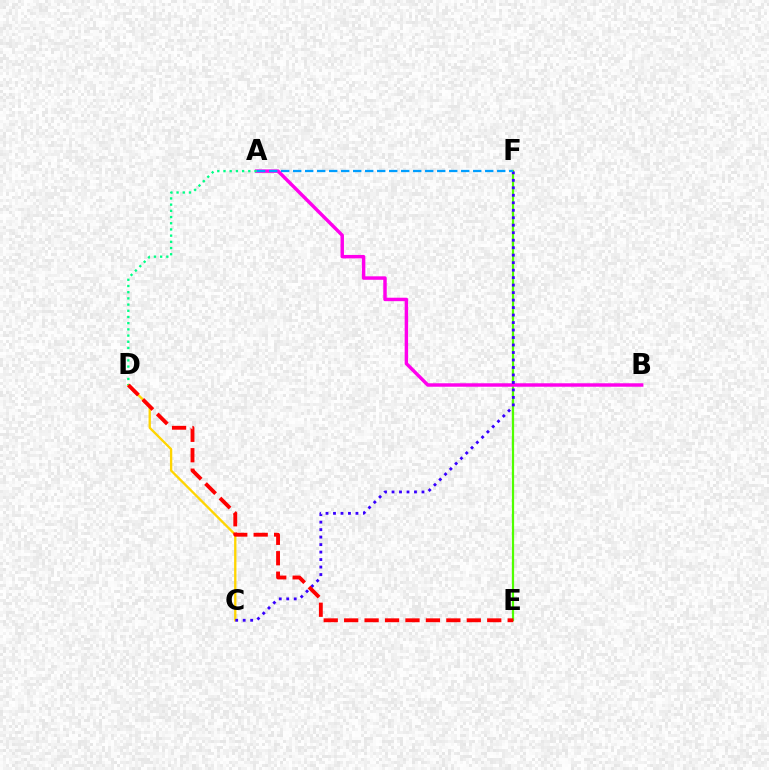{('C', 'D'): [{'color': '#ffd500', 'line_style': 'solid', 'thickness': 1.67}], ('E', 'F'): [{'color': '#4fff00', 'line_style': 'solid', 'thickness': 1.6}], ('A', 'B'): [{'color': '#ff00ed', 'line_style': 'solid', 'thickness': 2.49}], ('A', 'D'): [{'color': '#00ff86', 'line_style': 'dotted', 'thickness': 1.68}], ('C', 'F'): [{'color': '#3700ff', 'line_style': 'dotted', 'thickness': 2.03}], ('D', 'E'): [{'color': '#ff0000', 'line_style': 'dashed', 'thickness': 2.78}], ('A', 'F'): [{'color': '#009eff', 'line_style': 'dashed', 'thickness': 1.63}]}